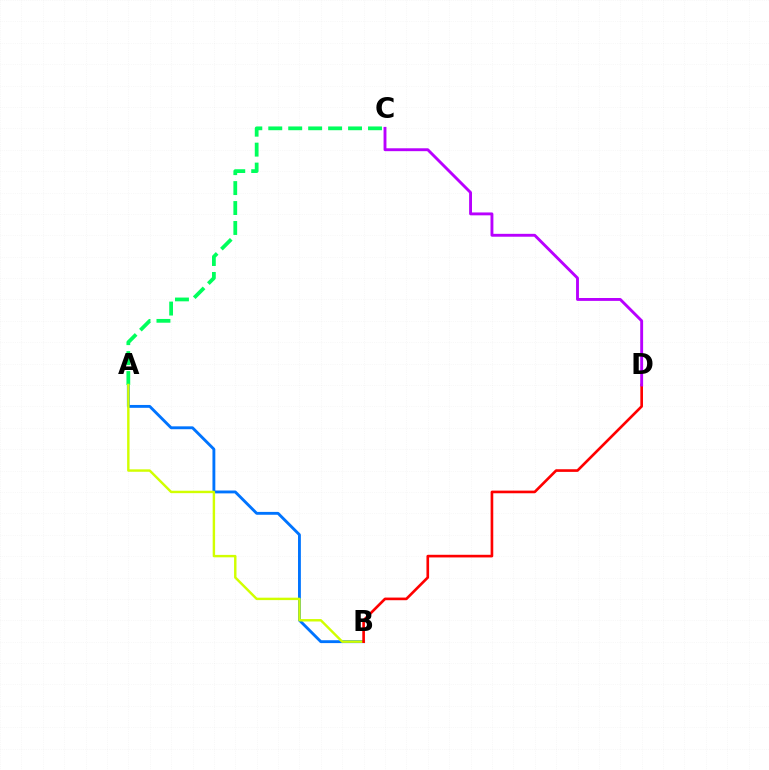{('A', 'B'): [{'color': '#0074ff', 'line_style': 'solid', 'thickness': 2.06}, {'color': '#d1ff00', 'line_style': 'solid', 'thickness': 1.75}], ('A', 'C'): [{'color': '#00ff5c', 'line_style': 'dashed', 'thickness': 2.71}], ('B', 'D'): [{'color': '#ff0000', 'line_style': 'solid', 'thickness': 1.9}], ('C', 'D'): [{'color': '#b900ff', 'line_style': 'solid', 'thickness': 2.07}]}